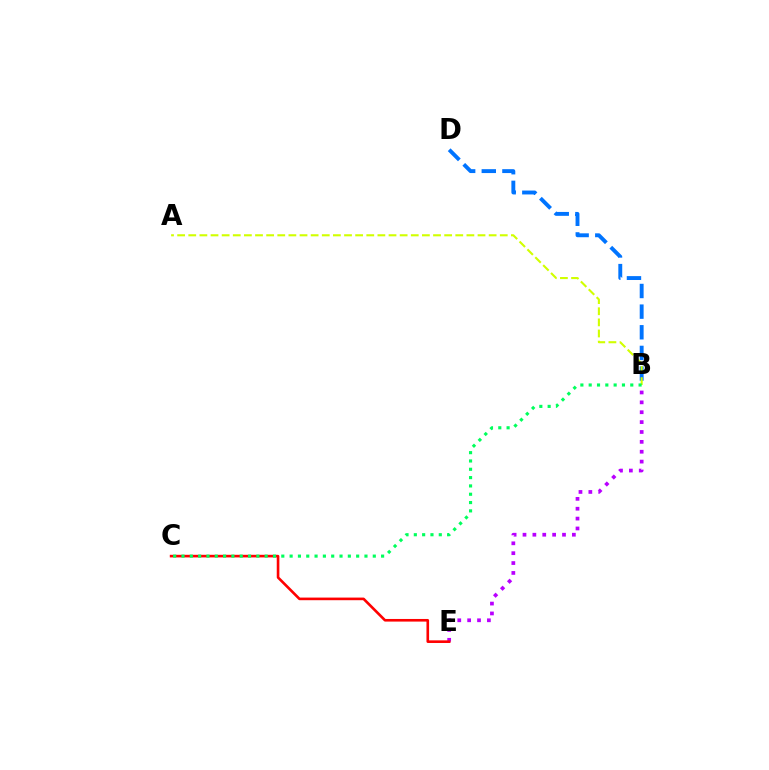{('B', 'E'): [{'color': '#b900ff', 'line_style': 'dotted', 'thickness': 2.68}], ('B', 'D'): [{'color': '#0074ff', 'line_style': 'dashed', 'thickness': 2.8}], ('C', 'E'): [{'color': '#ff0000', 'line_style': 'solid', 'thickness': 1.89}], ('A', 'B'): [{'color': '#d1ff00', 'line_style': 'dashed', 'thickness': 1.51}], ('B', 'C'): [{'color': '#00ff5c', 'line_style': 'dotted', 'thickness': 2.26}]}